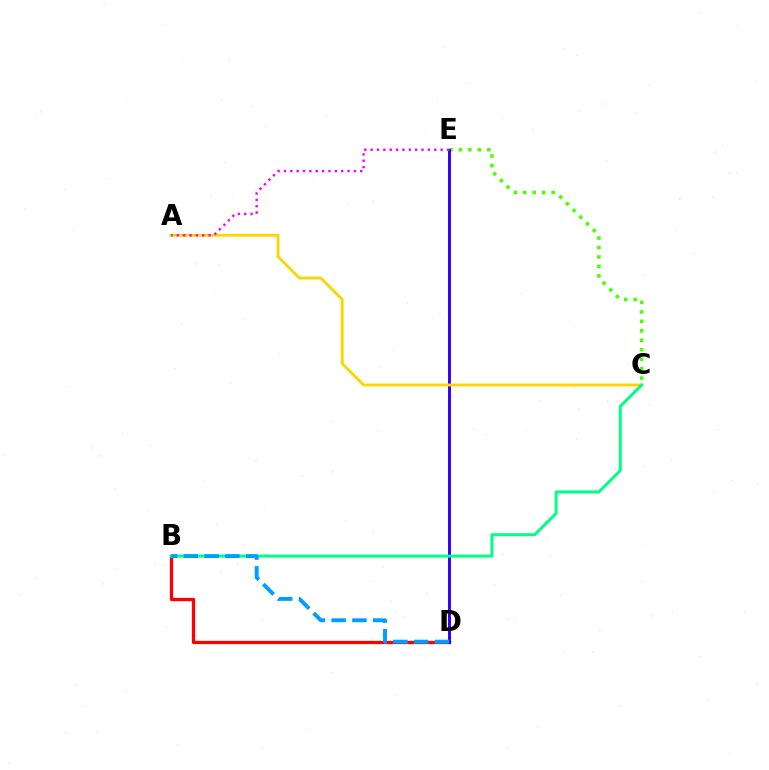{('C', 'E'): [{'color': '#4fff00', 'line_style': 'dotted', 'thickness': 2.57}], ('B', 'D'): [{'color': '#ff0000', 'line_style': 'solid', 'thickness': 2.37}, {'color': '#009eff', 'line_style': 'dashed', 'thickness': 2.82}], ('D', 'E'): [{'color': '#3700ff', 'line_style': 'solid', 'thickness': 2.16}], ('A', 'C'): [{'color': '#ffd500', 'line_style': 'solid', 'thickness': 2.05}], ('A', 'E'): [{'color': '#ff00ed', 'line_style': 'dotted', 'thickness': 1.73}], ('B', 'C'): [{'color': '#00ff86', 'line_style': 'solid', 'thickness': 2.17}]}